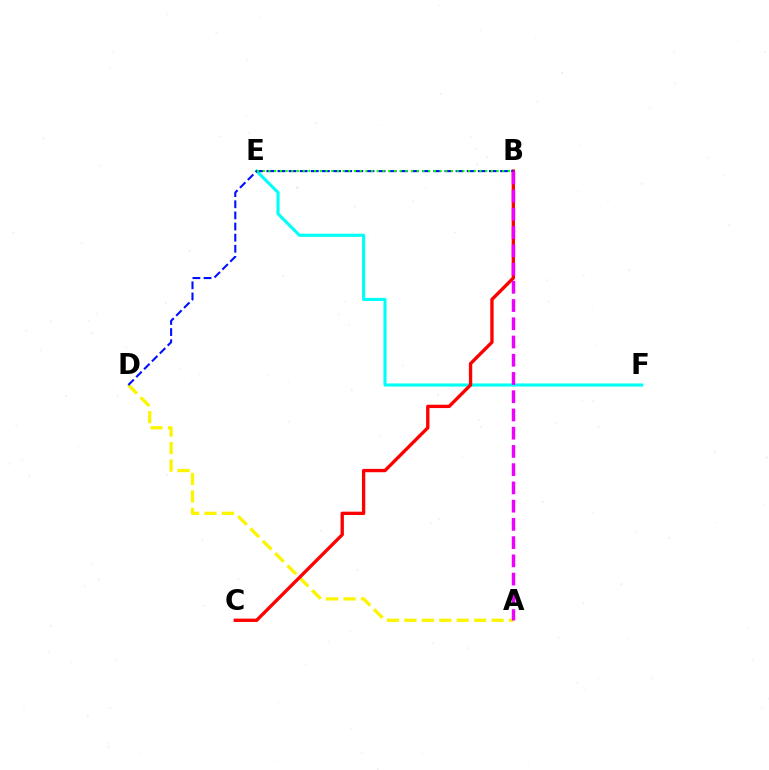{('E', 'F'): [{'color': '#00fff6', 'line_style': 'solid', 'thickness': 2.25}], ('A', 'D'): [{'color': '#fcf500', 'line_style': 'dashed', 'thickness': 2.37}], ('B', 'C'): [{'color': '#ff0000', 'line_style': 'solid', 'thickness': 2.4}], ('B', 'D'): [{'color': '#0010ff', 'line_style': 'dashed', 'thickness': 1.51}], ('B', 'E'): [{'color': '#08ff00', 'line_style': 'dotted', 'thickness': 1.55}], ('A', 'B'): [{'color': '#ee00ff', 'line_style': 'dashed', 'thickness': 2.48}]}